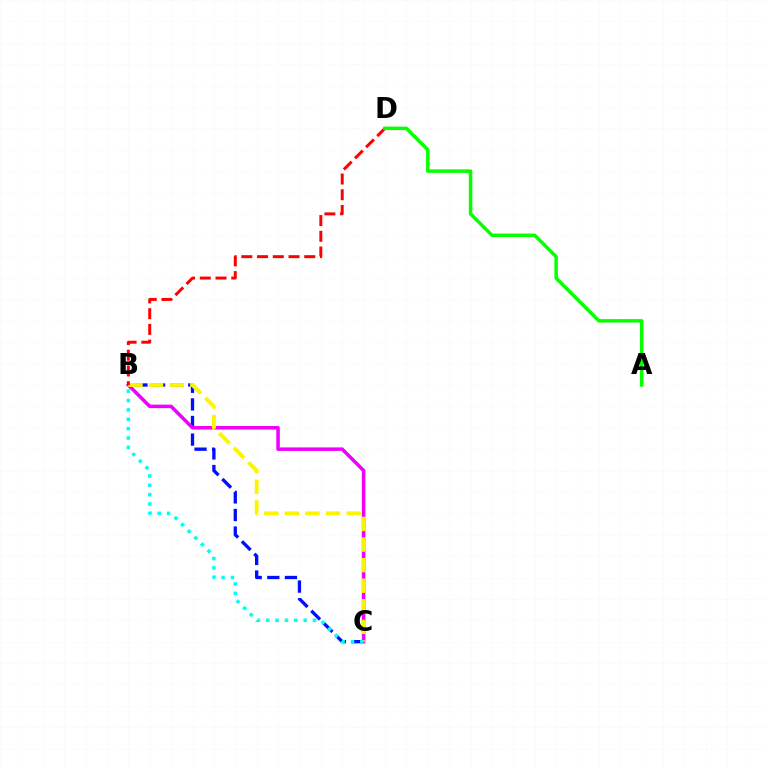{('B', 'C'): [{'color': '#0010ff', 'line_style': 'dashed', 'thickness': 2.39}, {'color': '#ee00ff', 'line_style': 'solid', 'thickness': 2.54}, {'color': '#fcf500', 'line_style': 'dashed', 'thickness': 2.8}, {'color': '#00fff6', 'line_style': 'dotted', 'thickness': 2.54}], ('B', 'D'): [{'color': '#ff0000', 'line_style': 'dashed', 'thickness': 2.14}], ('A', 'D'): [{'color': '#08ff00', 'line_style': 'solid', 'thickness': 2.51}]}